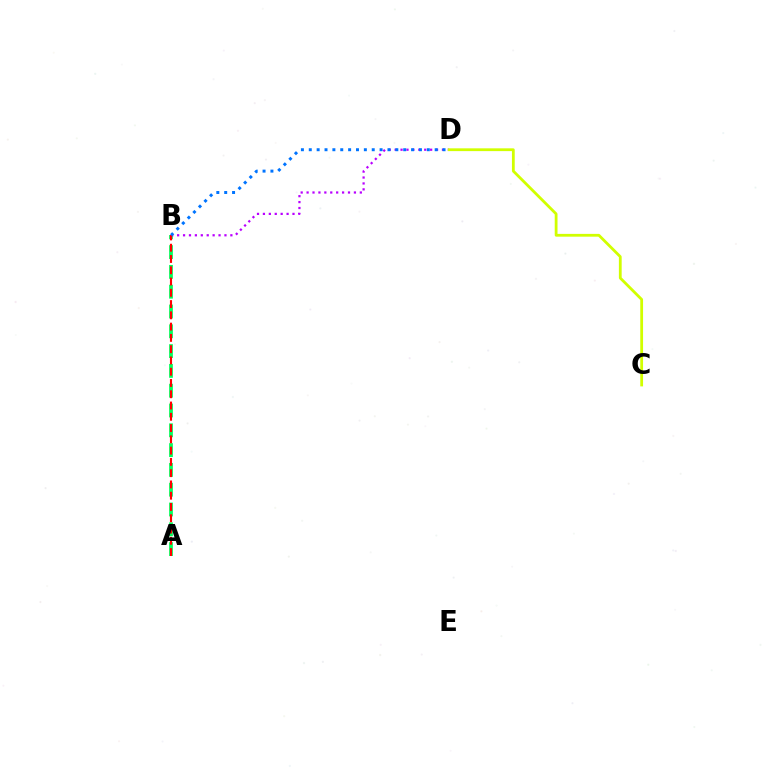{('A', 'B'): [{'color': '#00ff5c', 'line_style': 'dashed', 'thickness': 2.69}, {'color': '#ff0000', 'line_style': 'dashed', 'thickness': 1.53}], ('B', 'D'): [{'color': '#b900ff', 'line_style': 'dotted', 'thickness': 1.61}, {'color': '#0074ff', 'line_style': 'dotted', 'thickness': 2.14}], ('C', 'D'): [{'color': '#d1ff00', 'line_style': 'solid', 'thickness': 2.01}]}